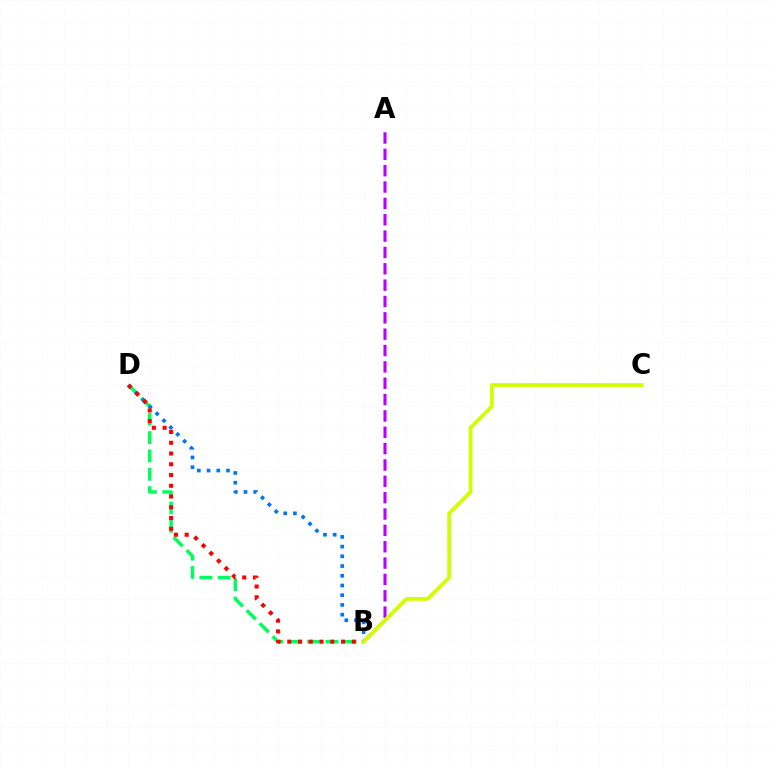{('B', 'D'): [{'color': '#00ff5c', 'line_style': 'dashed', 'thickness': 2.49}, {'color': '#0074ff', 'line_style': 'dotted', 'thickness': 2.64}, {'color': '#ff0000', 'line_style': 'dotted', 'thickness': 2.92}], ('A', 'B'): [{'color': '#b900ff', 'line_style': 'dashed', 'thickness': 2.22}], ('B', 'C'): [{'color': '#d1ff00', 'line_style': 'solid', 'thickness': 2.7}]}